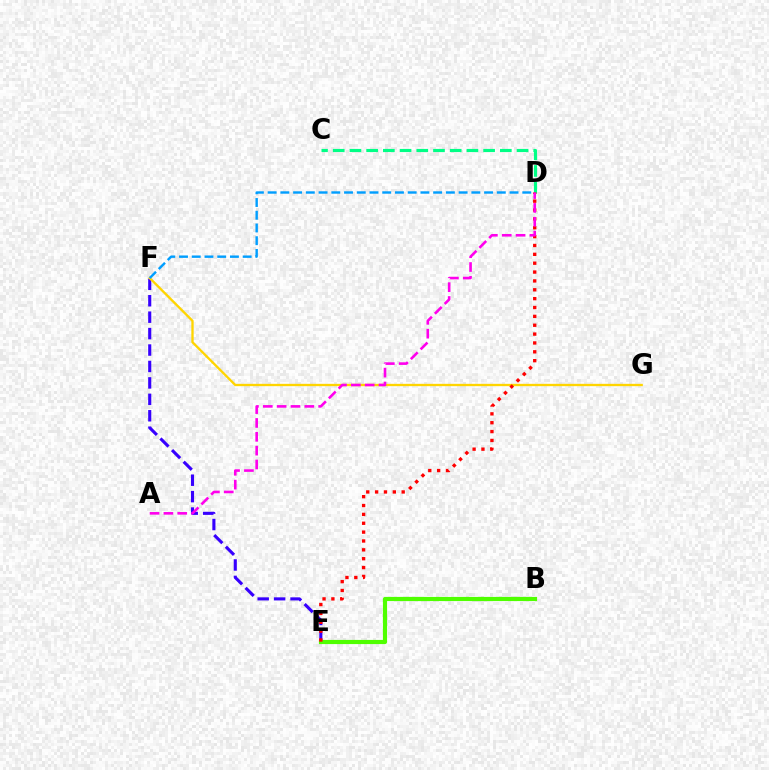{('E', 'F'): [{'color': '#3700ff', 'line_style': 'dashed', 'thickness': 2.23}], ('F', 'G'): [{'color': '#ffd500', 'line_style': 'solid', 'thickness': 1.68}], ('C', 'D'): [{'color': '#00ff86', 'line_style': 'dashed', 'thickness': 2.27}], ('B', 'E'): [{'color': '#4fff00', 'line_style': 'solid', 'thickness': 3.0}], ('D', 'F'): [{'color': '#009eff', 'line_style': 'dashed', 'thickness': 1.73}], ('D', 'E'): [{'color': '#ff0000', 'line_style': 'dotted', 'thickness': 2.41}], ('A', 'D'): [{'color': '#ff00ed', 'line_style': 'dashed', 'thickness': 1.88}]}